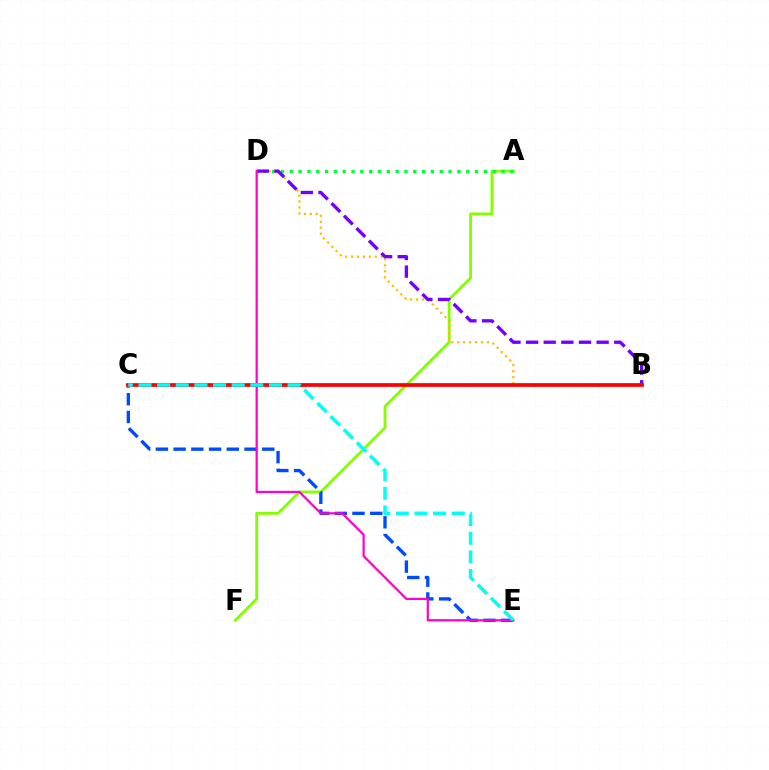{('A', 'F'): [{'color': '#84ff00', 'line_style': 'solid', 'thickness': 2.04}], ('C', 'E'): [{'color': '#004bff', 'line_style': 'dashed', 'thickness': 2.41}, {'color': '#00fff6', 'line_style': 'dashed', 'thickness': 2.53}], ('A', 'D'): [{'color': '#00ff39', 'line_style': 'dotted', 'thickness': 2.4}], ('B', 'D'): [{'color': '#ffbd00', 'line_style': 'dotted', 'thickness': 1.62}, {'color': '#7200ff', 'line_style': 'dashed', 'thickness': 2.4}], ('B', 'C'): [{'color': '#ff0000', 'line_style': 'solid', 'thickness': 2.68}], ('D', 'E'): [{'color': '#ff00cf', 'line_style': 'solid', 'thickness': 1.6}]}